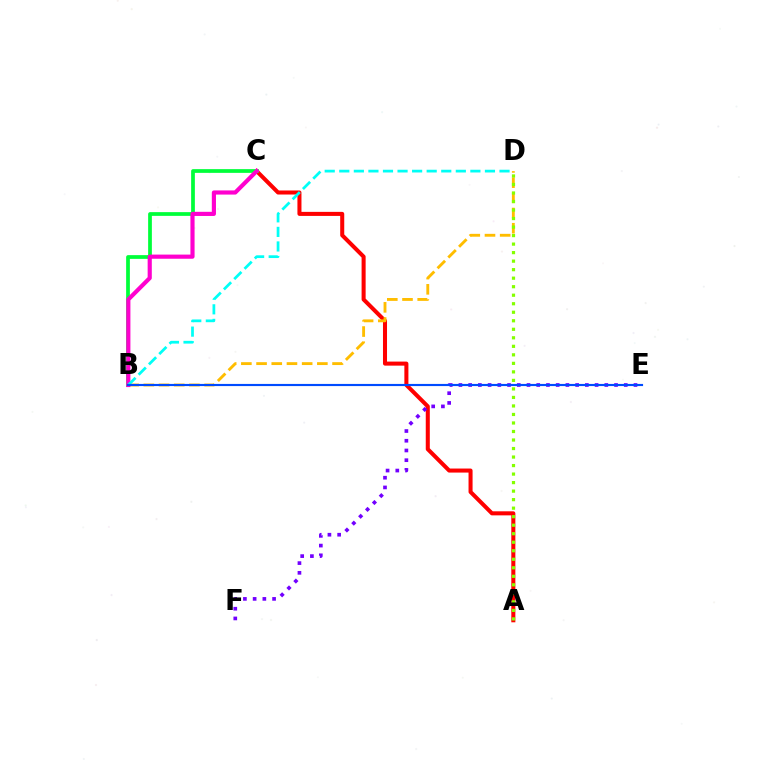{('A', 'C'): [{'color': '#ff0000', 'line_style': 'solid', 'thickness': 2.91}], ('E', 'F'): [{'color': '#7200ff', 'line_style': 'dotted', 'thickness': 2.64}], ('B', 'D'): [{'color': '#ffbd00', 'line_style': 'dashed', 'thickness': 2.06}, {'color': '#00fff6', 'line_style': 'dashed', 'thickness': 1.98}], ('B', 'C'): [{'color': '#00ff39', 'line_style': 'solid', 'thickness': 2.69}, {'color': '#ff00cf', 'line_style': 'solid', 'thickness': 2.99}], ('A', 'D'): [{'color': '#84ff00', 'line_style': 'dotted', 'thickness': 2.31}], ('B', 'E'): [{'color': '#004bff', 'line_style': 'solid', 'thickness': 1.55}]}